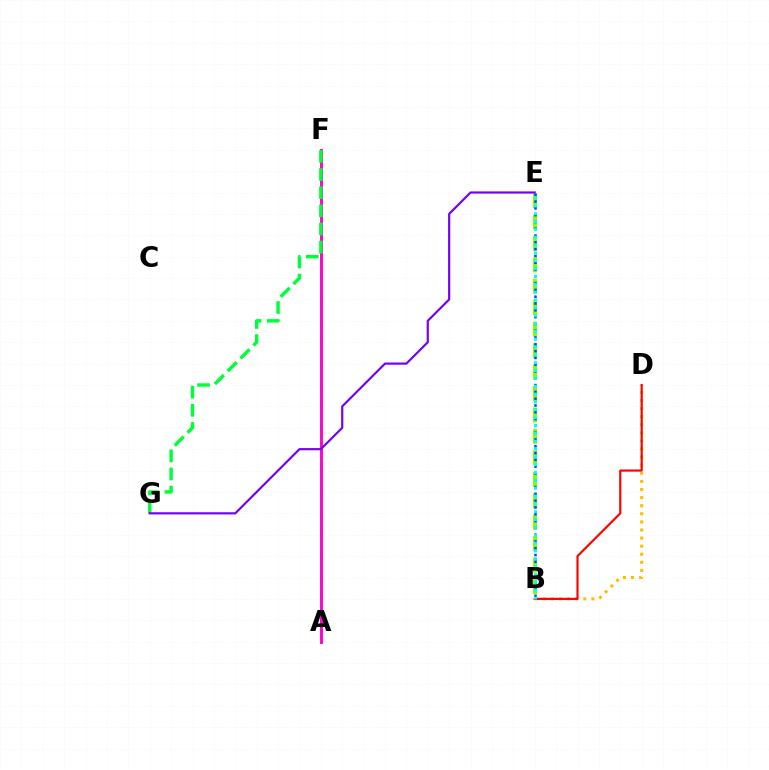{('B', 'E'): [{'color': '#84ff00', 'line_style': 'dashed', 'thickness': 2.91}, {'color': '#004bff', 'line_style': 'dotted', 'thickness': 1.85}, {'color': '#00fff6', 'line_style': 'dotted', 'thickness': 2.13}], ('B', 'D'): [{'color': '#ffbd00', 'line_style': 'dotted', 'thickness': 2.2}, {'color': '#ff0000', 'line_style': 'solid', 'thickness': 1.55}], ('A', 'F'): [{'color': '#ff00cf', 'line_style': 'solid', 'thickness': 2.09}], ('F', 'G'): [{'color': '#00ff39', 'line_style': 'dashed', 'thickness': 2.46}], ('E', 'G'): [{'color': '#7200ff', 'line_style': 'solid', 'thickness': 1.56}]}